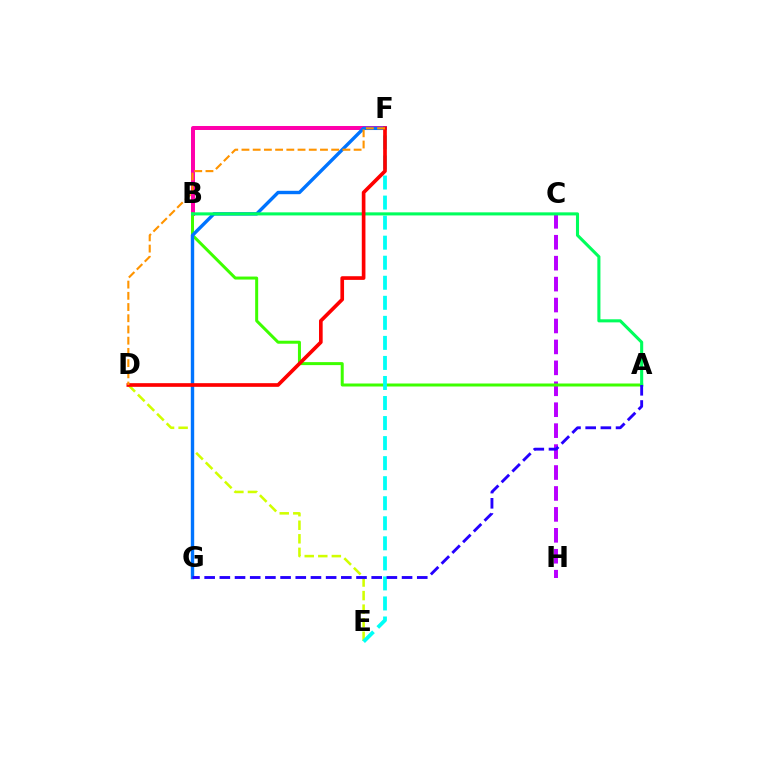{('C', 'H'): [{'color': '#b900ff', 'line_style': 'dashed', 'thickness': 2.84}], ('D', 'E'): [{'color': '#d1ff00', 'line_style': 'dashed', 'thickness': 1.84}], ('B', 'F'): [{'color': '#ff00ac', 'line_style': 'solid', 'thickness': 2.87}], ('A', 'B'): [{'color': '#3dff00', 'line_style': 'solid', 'thickness': 2.16}, {'color': '#00ff5c', 'line_style': 'solid', 'thickness': 2.22}], ('E', 'F'): [{'color': '#00fff6', 'line_style': 'dashed', 'thickness': 2.72}], ('F', 'G'): [{'color': '#0074ff', 'line_style': 'solid', 'thickness': 2.44}], ('D', 'F'): [{'color': '#ff0000', 'line_style': 'solid', 'thickness': 2.64}, {'color': '#ff9400', 'line_style': 'dashed', 'thickness': 1.52}], ('A', 'G'): [{'color': '#2500ff', 'line_style': 'dashed', 'thickness': 2.06}]}